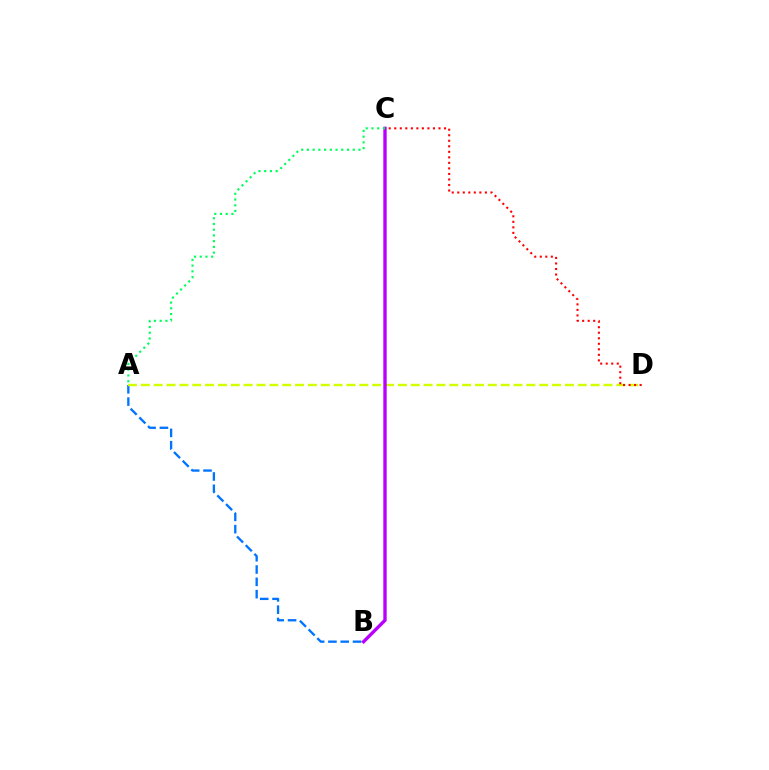{('A', 'B'): [{'color': '#0074ff', 'line_style': 'dashed', 'thickness': 1.67}], ('A', 'D'): [{'color': '#d1ff00', 'line_style': 'dashed', 'thickness': 1.75}], ('B', 'C'): [{'color': '#b900ff', 'line_style': 'solid', 'thickness': 2.42}], ('A', 'C'): [{'color': '#00ff5c', 'line_style': 'dotted', 'thickness': 1.56}], ('C', 'D'): [{'color': '#ff0000', 'line_style': 'dotted', 'thickness': 1.5}]}